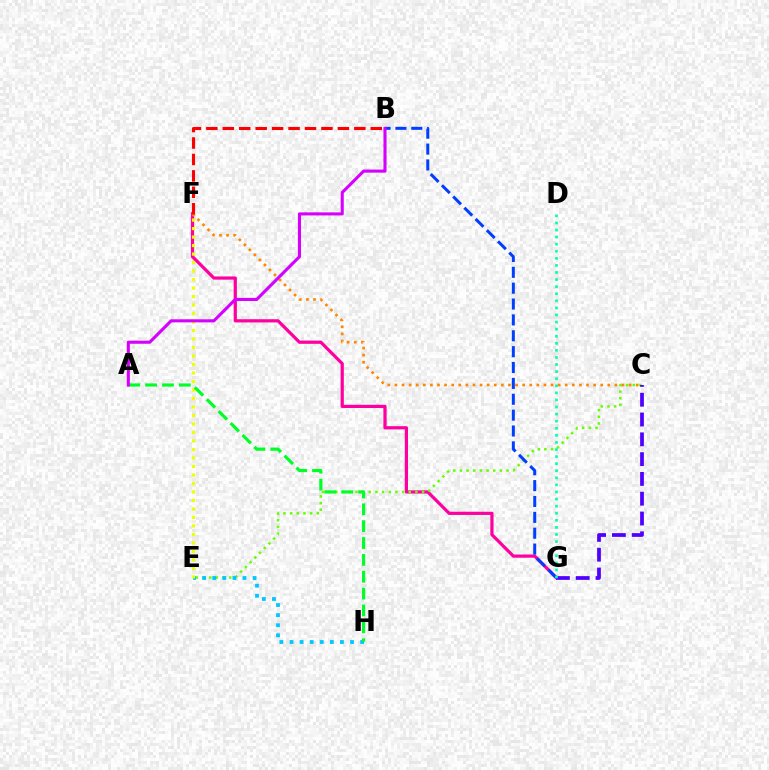{('F', 'G'): [{'color': '#ff00a0', 'line_style': 'solid', 'thickness': 2.31}], ('C', 'E'): [{'color': '#66ff00', 'line_style': 'dotted', 'thickness': 1.81}], ('B', 'G'): [{'color': '#003fff', 'line_style': 'dashed', 'thickness': 2.16}], ('E', 'H'): [{'color': '#00c7ff', 'line_style': 'dotted', 'thickness': 2.74}], ('E', 'F'): [{'color': '#eeff00', 'line_style': 'dotted', 'thickness': 2.31}], ('C', 'F'): [{'color': '#ff8800', 'line_style': 'dotted', 'thickness': 1.93}], ('C', 'G'): [{'color': '#4f00ff', 'line_style': 'dashed', 'thickness': 2.69}], ('A', 'H'): [{'color': '#00ff27', 'line_style': 'dashed', 'thickness': 2.29}], ('D', 'G'): [{'color': '#00ffaf', 'line_style': 'dotted', 'thickness': 1.92}], ('A', 'B'): [{'color': '#d600ff', 'line_style': 'solid', 'thickness': 2.23}], ('B', 'F'): [{'color': '#ff0000', 'line_style': 'dashed', 'thickness': 2.23}]}